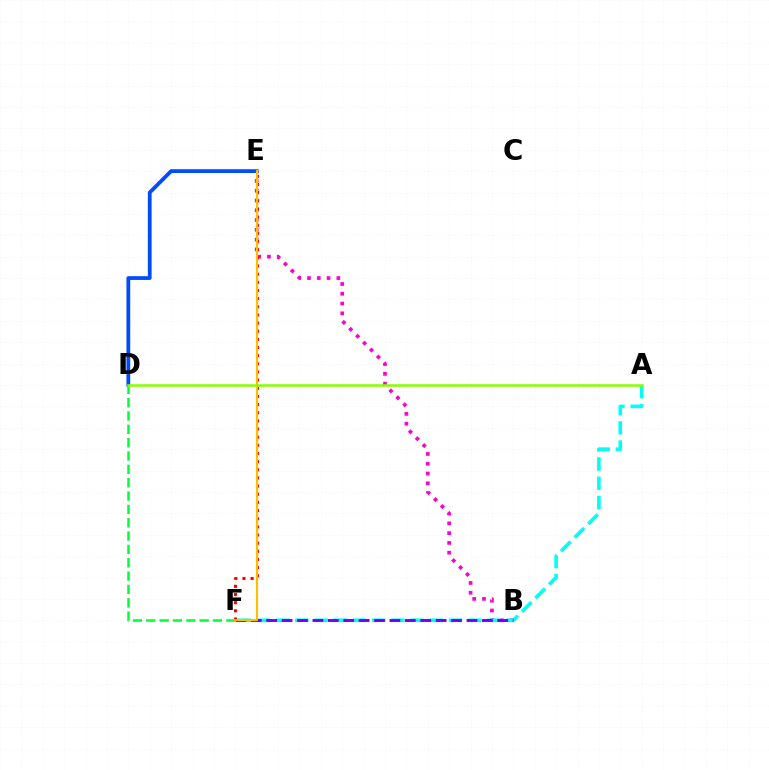{('B', 'E'): [{'color': '#ff00cf', 'line_style': 'dotted', 'thickness': 2.66}], ('A', 'F'): [{'color': '#00fff6', 'line_style': 'dashed', 'thickness': 2.61}], ('B', 'F'): [{'color': '#7200ff', 'line_style': 'dashed', 'thickness': 2.09}], ('D', 'E'): [{'color': '#004bff', 'line_style': 'solid', 'thickness': 2.72}], ('D', 'F'): [{'color': '#00ff39', 'line_style': 'dashed', 'thickness': 1.81}], ('E', 'F'): [{'color': '#ff0000', 'line_style': 'dotted', 'thickness': 2.21}, {'color': '#ffbd00', 'line_style': 'solid', 'thickness': 1.51}], ('A', 'D'): [{'color': '#84ff00', 'line_style': 'solid', 'thickness': 1.82}]}